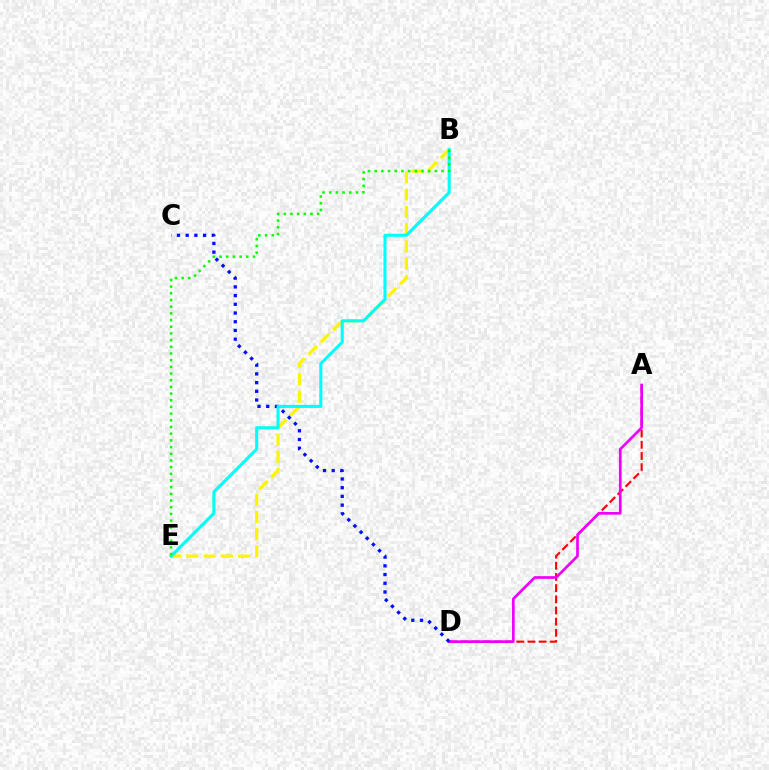{('A', 'D'): [{'color': '#ff0000', 'line_style': 'dashed', 'thickness': 1.52}, {'color': '#ee00ff', 'line_style': 'solid', 'thickness': 1.94}], ('B', 'E'): [{'color': '#fcf500', 'line_style': 'dashed', 'thickness': 2.34}, {'color': '#00fff6', 'line_style': 'solid', 'thickness': 2.2}, {'color': '#08ff00', 'line_style': 'dotted', 'thickness': 1.82}], ('C', 'D'): [{'color': '#0010ff', 'line_style': 'dotted', 'thickness': 2.37}]}